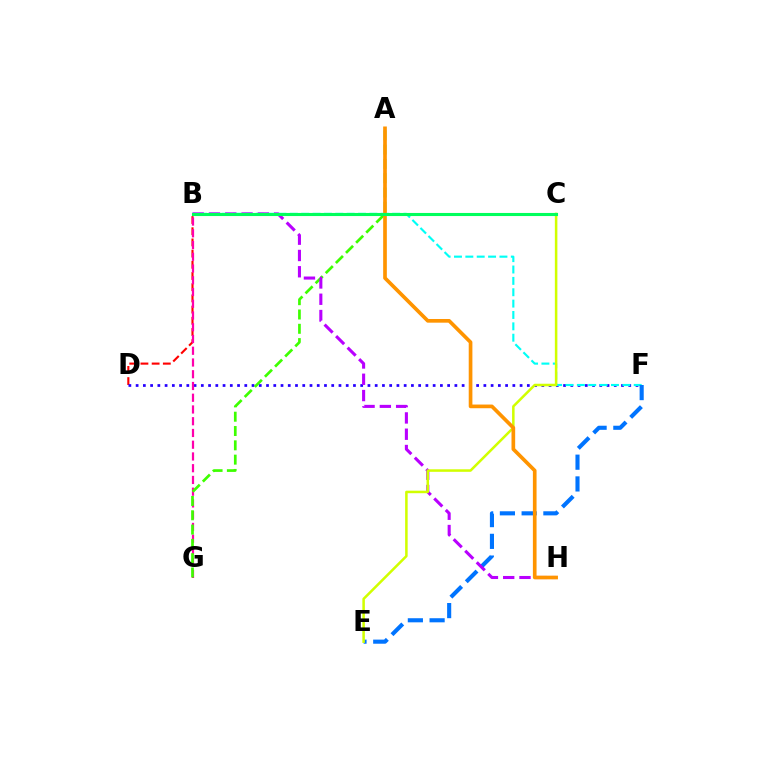{('B', 'D'): [{'color': '#ff0000', 'line_style': 'dashed', 'thickness': 1.52}], ('D', 'F'): [{'color': '#2500ff', 'line_style': 'dotted', 'thickness': 1.97}], ('B', 'G'): [{'color': '#ff00ac', 'line_style': 'dashed', 'thickness': 1.6}], ('B', 'F'): [{'color': '#00fff6', 'line_style': 'dashed', 'thickness': 1.54}], ('E', 'F'): [{'color': '#0074ff', 'line_style': 'dashed', 'thickness': 2.95}], ('A', 'G'): [{'color': '#3dff00', 'line_style': 'dashed', 'thickness': 1.94}], ('B', 'H'): [{'color': '#b900ff', 'line_style': 'dashed', 'thickness': 2.21}], ('C', 'E'): [{'color': '#d1ff00', 'line_style': 'solid', 'thickness': 1.82}], ('A', 'H'): [{'color': '#ff9400', 'line_style': 'solid', 'thickness': 2.65}], ('B', 'C'): [{'color': '#00ff5c', 'line_style': 'solid', 'thickness': 2.22}]}